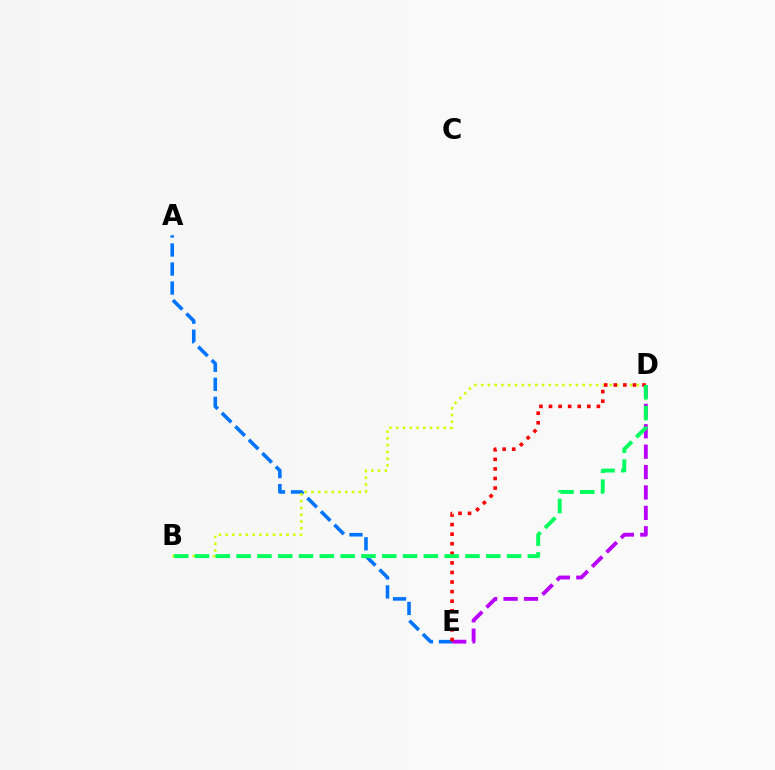{('D', 'E'): [{'color': '#b900ff', 'line_style': 'dashed', 'thickness': 2.77}, {'color': '#ff0000', 'line_style': 'dotted', 'thickness': 2.6}], ('A', 'E'): [{'color': '#0074ff', 'line_style': 'dashed', 'thickness': 2.58}], ('B', 'D'): [{'color': '#d1ff00', 'line_style': 'dotted', 'thickness': 1.84}, {'color': '#00ff5c', 'line_style': 'dashed', 'thickness': 2.83}]}